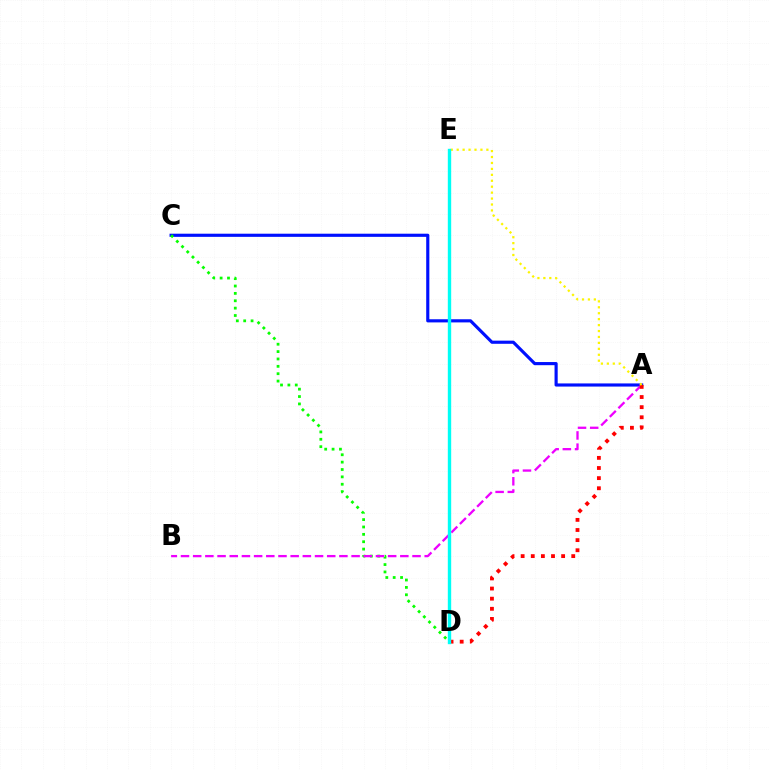{('A', 'C'): [{'color': '#0010ff', 'line_style': 'solid', 'thickness': 2.27}], ('C', 'D'): [{'color': '#08ff00', 'line_style': 'dotted', 'thickness': 2.0}], ('A', 'B'): [{'color': '#ee00ff', 'line_style': 'dashed', 'thickness': 1.66}], ('A', 'D'): [{'color': '#ff0000', 'line_style': 'dotted', 'thickness': 2.75}], ('A', 'E'): [{'color': '#fcf500', 'line_style': 'dotted', 'thickness': 1.61}], ('D', 'E'): [{'color': '#00fff6', 'line_style': 'solid', 'thickness': 2.43}]}